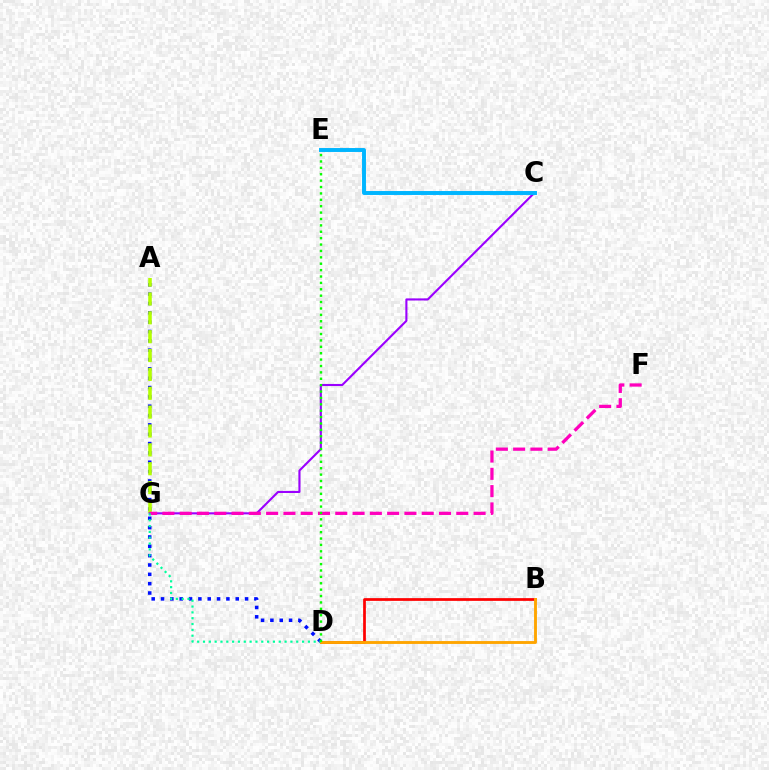{('B', 'D'): [{'color': '#ff0000', 'line_style': 'solid', 'thickness': 1.97}, {'color': '#ffa500', 'line_style': 'solid', 'thickness': 2.07}], ('A', 'D'): [{'color': '#0010ff', 'line_style': 'dotted', 'thickness': 2.54}], ('A', 'G'): [{'color': '#b3ff00', 'line_style': 'dashed', 'thickness': 2.56}], ('C', 'G'): [{'color': '#9b00ff', 'line_style': 'solid', 'thickness': 1.52}], ('F', 'G'): [{'color': '#ff00bd', 'line_style': 'dashed', 'thickness': 2.35}], ('C', 'E'): [{'color': '#00b5ff', 'line_style': 'solid', 'thickness': 2.83}], ('D', 'G'): [{'color': '#00ff9d', 'line_style': 'dotted', 'thickness': 1.58}], ('D', 'E'): [{'color': '#08ff00', 'line_style': 'dotted', 'thickness': 1.74}]}